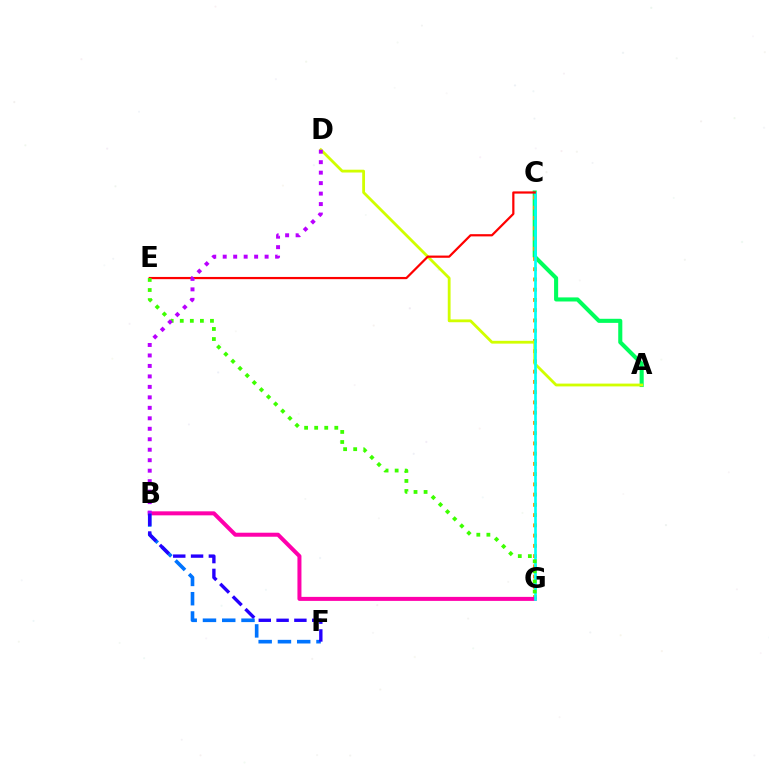{('A', 'C'): [{'color': '#00ff5c', 'line_style': 'solid', 'thickness': 2.94}], ('C', 'G'): [{'color': '#ff9400', 'line_style': 'dotted', 'thickness': 2.78}, {'color': '#00fff6', 'line_style': 'solid', 'thickness': 1.93}], ('A', 'D'): [{'color': '#d1ff00', 'line_style': 'solid', 'thickness': 2.02}], ('B', 'G'): [{'color': '#ff00ac', 'line_style': 'solid', 'thickness': 2.89}], ('B', 'F'): [{'color': '#0074ff', 'line_style': 'dashed', 'thickness': 2.62}, {'color': '#2500ff', 'line_style': 'dashed', 'thickness': 2.42}], ('C', 'E'): [{'color': '#ff0000', 'line_style': 'solid', 'thickness': 1.6}], ('E', 'G'): [{'color': '#3dff00', 'line_style': 'dotted', 'thickness': 2.73}], ('B', 'D'): [{'color': '#b900ff', 'line_style': 'dotted', 'thickness': 2.85}]}